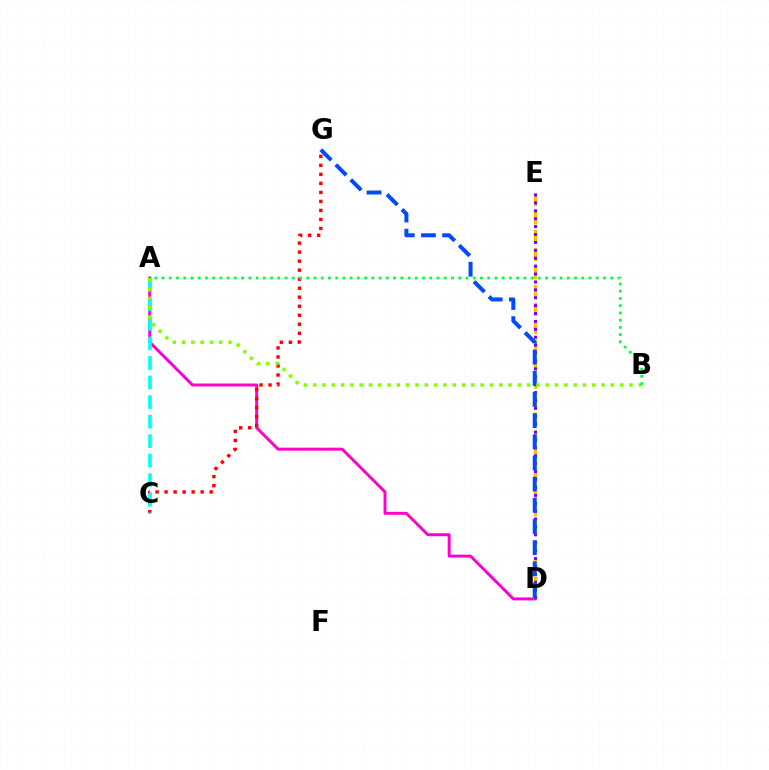{('A', 'D'): [{'color': '#ff00cf', 'line_style': 'solid', 'thickness': 2.13}], ('C', 'G'): [{'color': '#ff0000', 'line_style': 'dotted', 'thickness': 2.45}], ('A', 'C'): [{'color': '#00fff6', 'line_style': 'dashed', 'thickness': 2.65}], ('D', 'E'): [{'color': '#ffbd00', 'line_style': 'dashed', 'thickness': 2.48}, {'color': '#7200ff', 'line_style': 'dotted', 'thickness': 2.15}], ('D', 'G'): [{'color': '#004bff', 'line_style': 'dashed', 'thickness': 2.88}], ('A', 'B'): [{'color': '#84ff00', 'line_style': 'dotted', 'thickness': 2.53}, {'color': '#00ff39', 'line_style': 'dotted', 'thickness': 1.97}]}